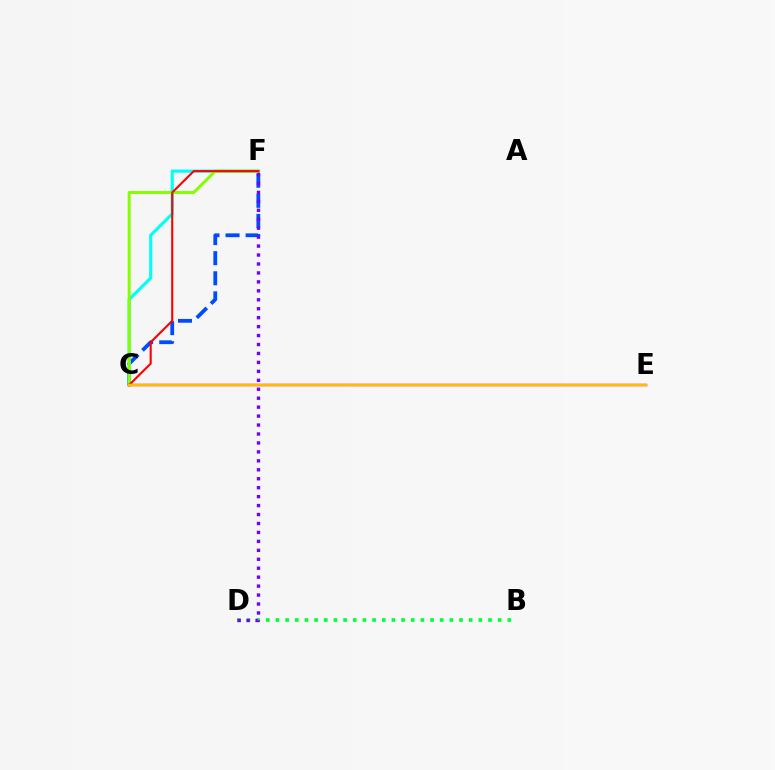{('C', 'F'): [{'color': '#004bff', 'line_style': 'dashed', 'thickness': 2.73}, {'color': '#00fff6', 'line_style': 'solid', 'thickness': 2.26}, {'color': '#84ff00', 'line_style': 'solid', 'thickness': 2.16}, {'color': '#ff0000', 'line_style': 'solid', 'thickness': 1.51}], ('C', 'E'): [{'color': '#ff00cf', 'line_style': 'solid', 'thickness': 1.74}, {'color': '#ffbd00', 'line_style': 'solid', 'thickness': 1.8}], ('B', 'D'): [{'color': '#00ff39', 'line_style': 'dotted', 'thickness': 2.62}], ('D', 'F'): [{'color': '#7200ff', 'line_style': 'dotted', 'thickness': 2.43}]}